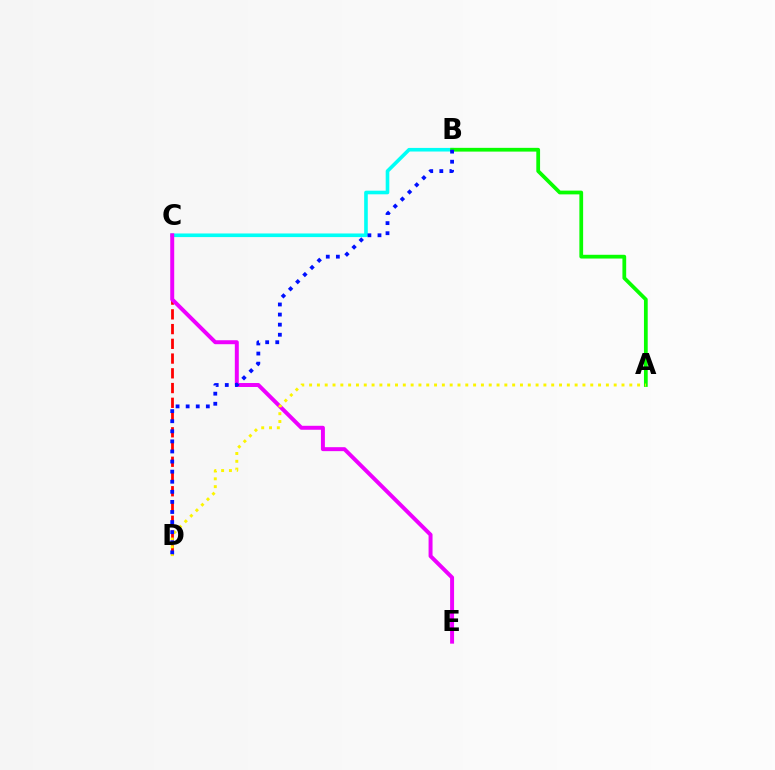{('B', 'C'): [{'color': '#00fff6', 'line_style': 'solid', 'thickness': 2.6}], ('C', 'D'): [{'color': '#ff0000', 'line_style': 'dashed', 'thickness': 2.0}], ('C', 'E'): [{'color': '#ee00ff', 'line_style': 'solid', 'thickness': 2.86}], ('A', 'B'): [{'color': '#08ff00', 'line_style': 'solid', 'thickness': 2.7}], ('A', 'D'): [{'color': '#fcf500', 'line_style': 'dotted', 'thickness': 2.12}], ('B', 'D'): [{'color': '#0010ff', 'line_style': 'dotted', 'thickness': 2.74}]}